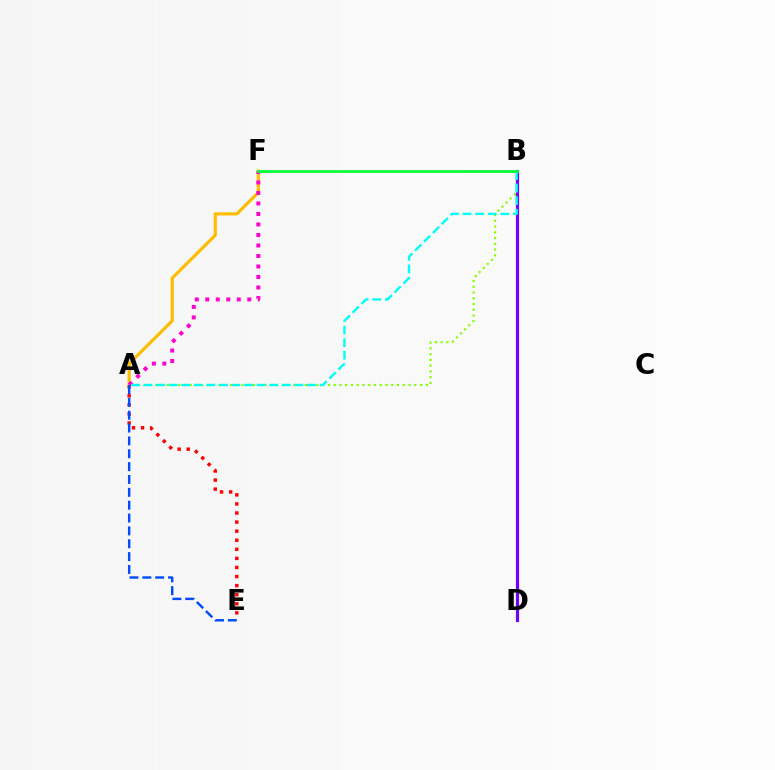{('A', 'E'): [{'color': '#ff0000', 'line_style': 'dotted', 'thickness': 2.47}, {'color': '#004bff', 'line_style': 'dashed', 'thickness': 1.75}], ('A', 'F'): [{'color': '#ffbd00', 'line_style': 'solid', 'thickness': 2.29}, {'color': '#ff00cf', 'line_style': 'dotted', 'thickness': 2.85}], ('A', 'B'): [{'color': '#84ff00', 'line_style': 'dotted', 'thickness': 1.56}, {'color': '#00fff6', 'line_style': 'dashed', 'thickness': 1.71}], ('B', 'D'): [{'color': '#7200ff', 'line_style': 'solid', 'thickness': 2.29}], ('B', 'F'): [{'color': '#00ff39', 'line_style': 'solid', 'thickness': 2.0}]}